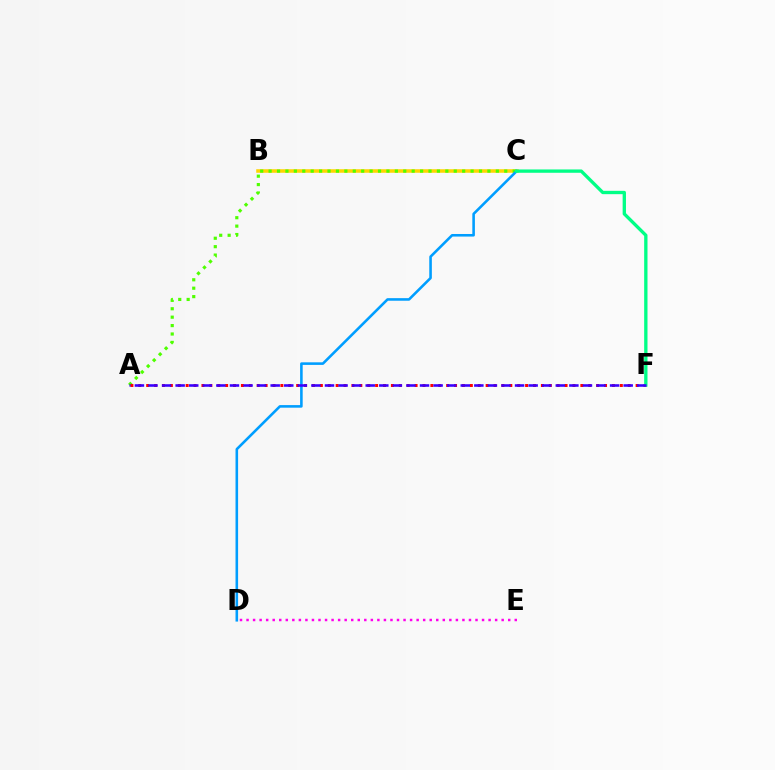{('B', 'C'): [{'color': '#ffd500', 'line_style': 'solid', 'thickness': 2.55}], ('A', 'C'): [{'color': '#4fff00', 'line_style': 'dotted', 'thickness': 2.29}], ('D', 'E'): [{'color': '#ff00ed', 'line_style': 'dotted', 'thickness': 1.78}], ('A', 'F'): [{'color': '#ff0000', 'line_style': 'dotted', 'thickness': 2.14}, {'color': '#3700ff', 'line_style': 'dashed', 'thickness': 1.84}], ('C', 'D'): [{'color': '#009eff', 'line_style': 'solid', 'thickness': 1.86}], ('C', 'F'): [{'color': '#00ff86', 'line_style': 'solid', 'thickness': 2.39}]}